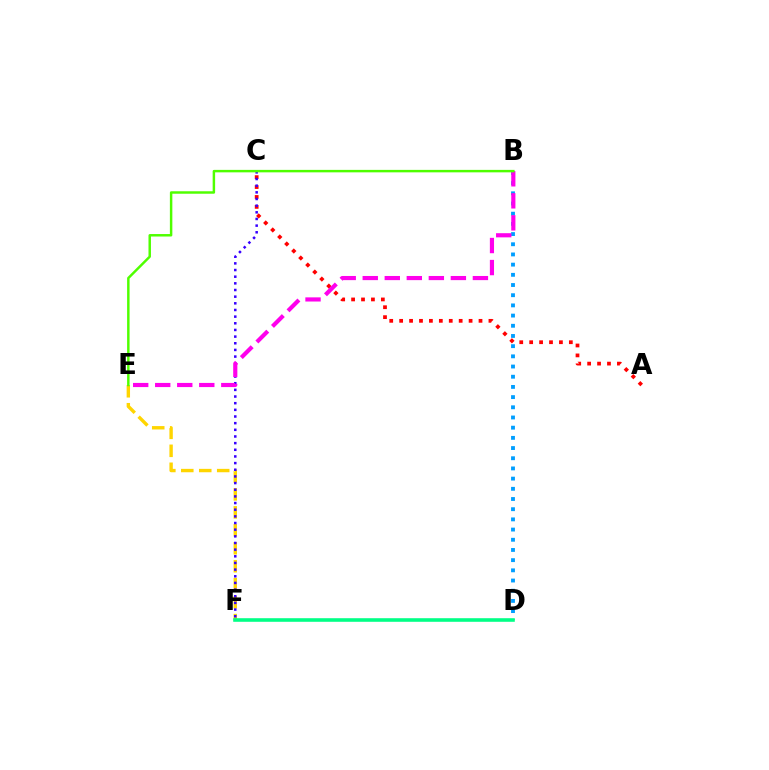{('A', 'C'): [{'color': '#ff0000', 'line_style': 'dotted', 'thickness': 2.7}], ('B', 'D'): [{'color': '#009eff', 'line_style': 'dotted', 'thickness': 2.77}], ('E', 'F'): [{'color': '#ffd500', 'line_style': 'dashed', 'thickness': 2.44}], ('C', 'F'): [{'color': '#3700ff', 'line_style': 'dotted', 'thickness': 1.81}], ('D', 'F'): [{'color': '#00ff86', 'line_style': 'solid', 'thickness': 2.58}], ('B', 'E'): [{'color': '#ff00ed', 'line_style': 'dashed', 'thickness': 2.99}, {'color': '#4fff00', 'line_style': 'solid', 'thickness': 1.78}]}